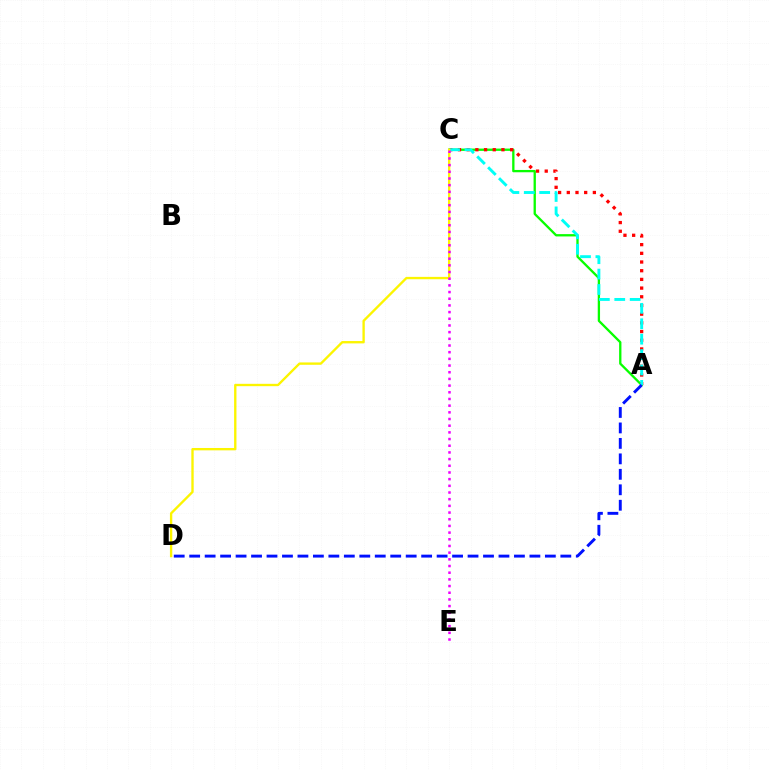{('A', 'C'): [{'color': '#08ff00', 'line_style': 'solid', 'thickness': 1.66}, {'color': '#ff0000', 'line_style': 'dotted', 'thickness': 2.36}, {'color': '#00fff6', 'line_style': 'dashed', 'thickness': 2.09}], ('C', 'D'): [{'color': '#fcf500', 'line_style': 'solid', 'thickness': 1.7}], ('A', 'D'): [{'color': '#0010ff', 'line_style': 'dashed', 'thickness': 2.1}], ('C', 'E'): [{'color': '#ee00ff', 'line_style': 'dotted', 'thickness': 1.82}]}